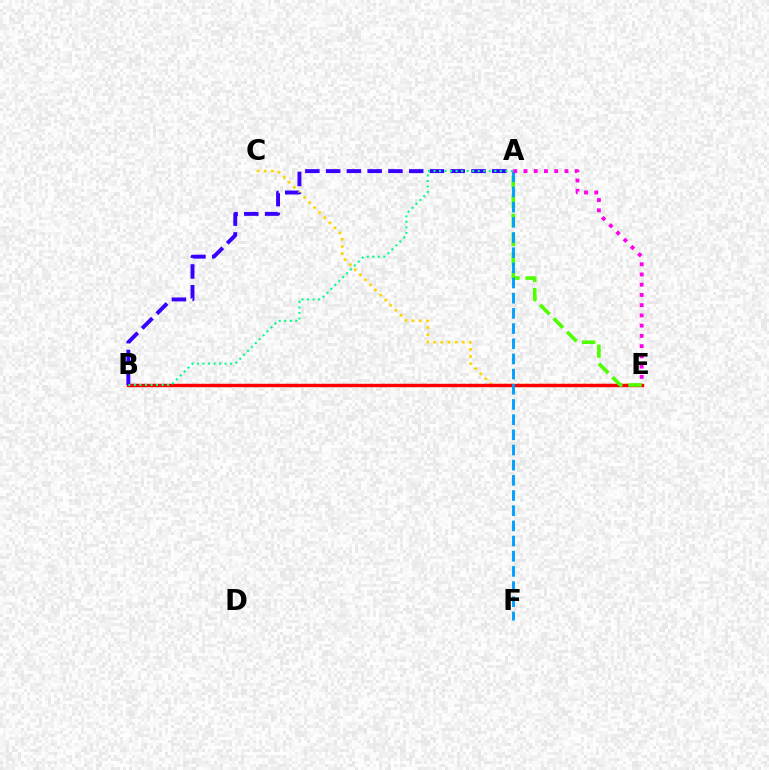{('C', 'E'): [{'color': '#ffd500', 'line_style': 'dotted', 'thickness': 1.95}], ('B', 'E'): [{'color': '#ff0000', 'line_style': 'solid', 'thickness': 2.46}], ('A', 'E'): [{'color': '#4fff00', 'line_style': 'dashed', 'thickness': 2.6}, {'color': '#ff00ed', 'line_style': 'dotted', 'thickness': 2.78}], ('A', 'B'): [{'color': '#3700ff', 'line_style': 'dashed', 'thickness': 2.82}, {'color': '#00ff86', 'line_style': 'dotted', 'thickness': 1.5}], ('A', 'F'): [{'color': '#009eff', 'line_style': 'dashed', 'thickness': 2.06}]}